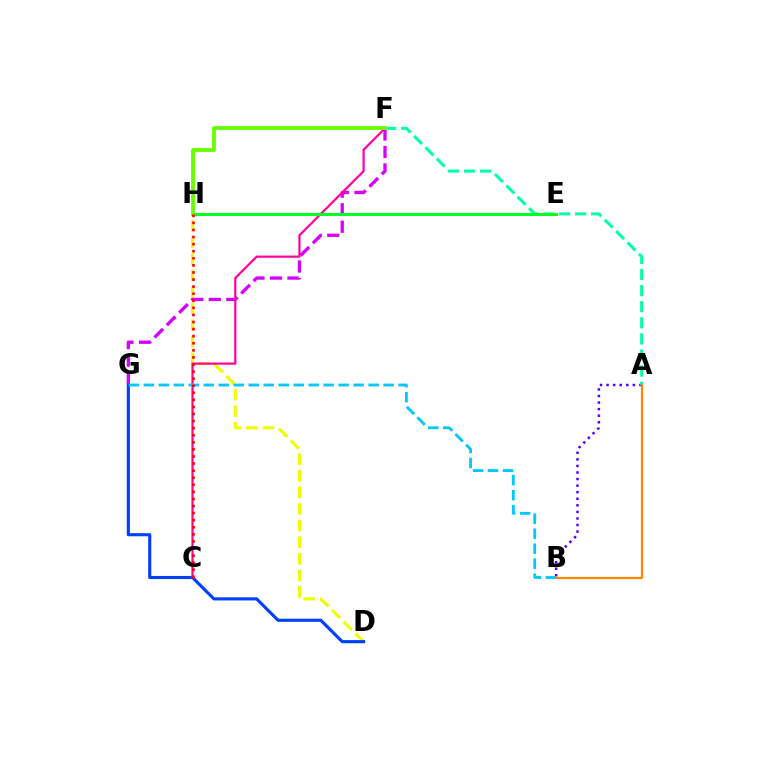{('A', 'B'): [{'color': '#4f00ff', 'line_style': 'dotted', 'thickness': 1.78}, {'color': '#ff8800', 'line_style': 'solid', 'thickness': 1.62}], ('D', 'H'): [{'color': '#eeff00', 'line_style': 'dashed', 'thickness': 2.26}], ('F', 'G'): [{'color': '#d600ff', 'line_style': 'dashed', 'thickness': 2.38}], ('D', 'G'): [{'color': '#003fff', 'line_style': 'solid', 'thickness': 2.24}], ('A', 'F'): [{'color': '#00ffaf', 'line_style': 'dashed', 'thickness': 2.19}], ('C', 'F'): [{'color': '#ff00a0', 'line_style': 'solid', 'thickness': 1.59}], ('E', 'H'): [{'color': '#00ff27', 'line_style': 'solid', 'thickness': 2.17}], ('B', 'G'): [{'color': '#00c7ff', 'line_style': 'dashed', 'thickness': 2.04}], ('F', 'H'): [{'color': '#66ff00', 'line_style': 'solid', 'thickness': 2.74}], ('C', 'H'): [{'color': '#ff0000', 'line_style': 'dotted', 'thickness': 1.92}]}